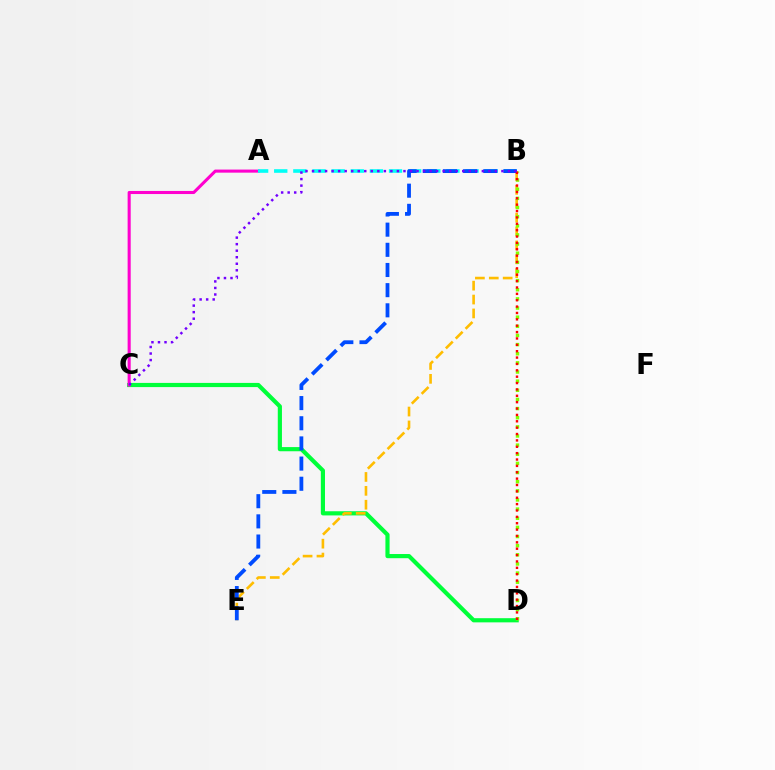{('C', 'D'): [{'color': '#00ff39', 'line_style': 'solid', 'thickness': 3.0}], ('A', 'C'): [{'color': '#ff00cf', 'line_style': 'solid', 'thickness': 2.22}], ('A', 'B'): [{'color': '#00fff6', 'line_style': 'dashed', 'thickness': 2.6}], ('B', 'E'): [{'color': '#ffbd00', 'line_style': 'dashed', 'thickness': 1.89}, {'color': '#004bff', 'line_style': 'dashed', 'thickness': 2.74}], ('B', 'D'): [{'color': '#84ff00', 'line_style': 'dotted', 'thickness': 2.48}, {'color': '#ff0000', 'line_style': 'dotted', 'thickness': 1.73}], ('B', 'C'): [{'color': '#7200ff', 'line_style': 'dotted', 'thickness': 1.77}]}